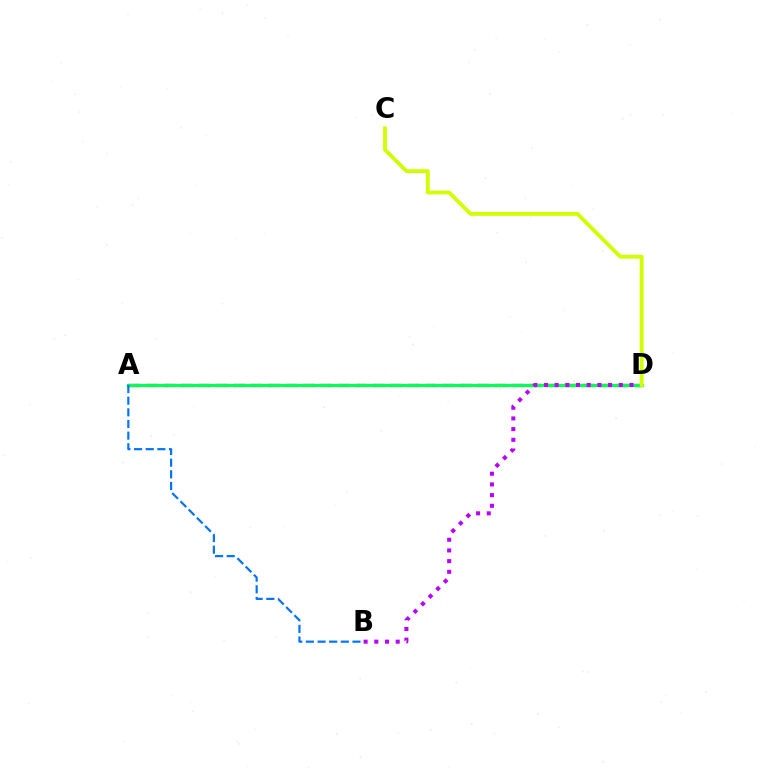{('A', 'D'): [{'color': '#ff0000', 'line_style': 'dashed', 'thickness': 2.37}, {'color': '#00ff5c', 'line_style': 'solid', 'thickness': 2.31}], ('A', 'B'): [{'color': '#0074ff', 'line_style': 'dashed', 'thickness': 1.58}], ('B', 'D'): [{'color': '#b900ff', 'line_style': 'dotted', 'thickness': 2.91}], ('C', 'D'): [{'color': '#d1ff00', 'line_style': 'solid', 'thickness': 2.77}]}